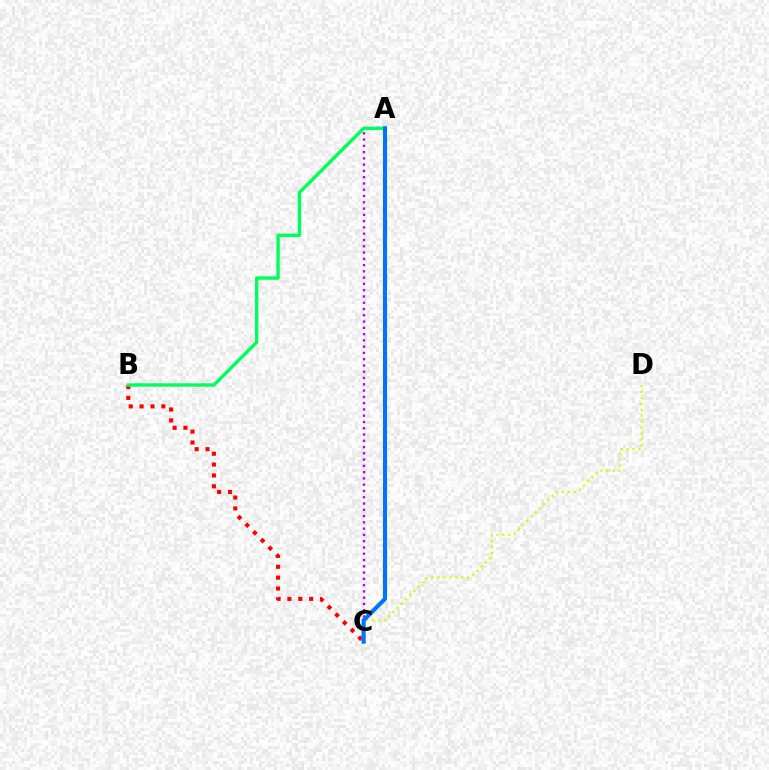{('B', 'C'): [{'color': '#ff0000', 'line_style': 'dotted', 'thickness': 2.95}], ('A', 'C'): [{'color': '#b900ff', 'line_style': 'dotted', 'thickness': 1.71}, {'color': '#0074ff', 'line_style': 'solid', 'thickness': 2.96}], ('A', 'B'): [{'color': '#00ff5c', 'line_style': 'solid', 'thickness': 2.45}], ('C', 'D'): [{'color': '#d1ff00', 'line_style': 'dotted', 'thickness': 1.61}]}